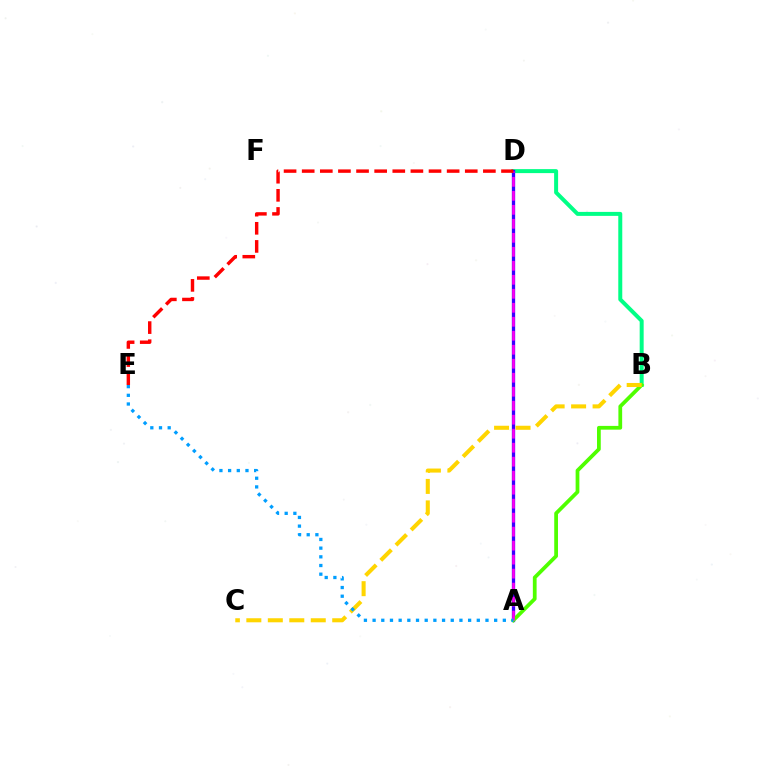{('B', 'D'): [{'color': '#00ff86', 'line_style': 'solid', 'thickness': 2.87}], ('A', 'D'): [{'color': '#3700ff', 'line_style': 'solid', 'thickness': 2.38}, {'color': '#ff00ed', 'line_style': 'dashed', 'thickness': 1.9}], ('A', 'B'): [{'color': '#4fff00', 'line_style': 'solid', 'thickness': 2.71}], ('B', 'C'): [{'color': '#ffd500', 'line_style': 'dashed', 'thickness': 2.92}], ('A', 'E'): [{'color': '#009eff', 'line_style': 'dotted', 'thickness': 2.36}], ('D', 'E'): [{'color': '#ff0000', 'line_style': 'dashed', 'thickness': 2.46}]}